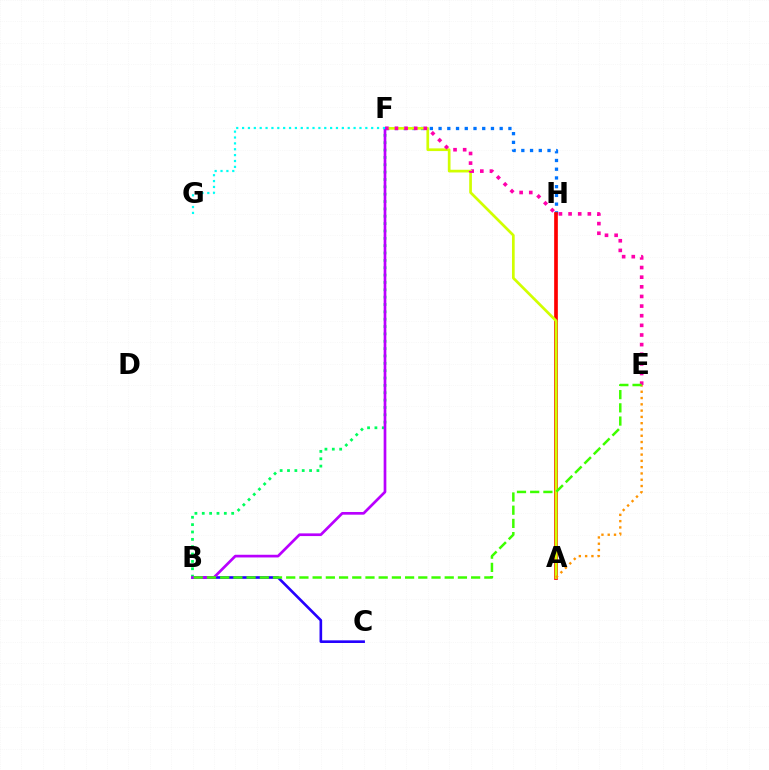{('F', 'H'): [{'color': '#0074ff', 'line_style': 'dotted', 'thickness': 2.37}], ('A', 'H'): [{'color': '#ff0000', 'line_style': 'solid', 'thickness': 2.66}], ('A', 'F'): [{'color': '#d1ff00', 'line_style': 'solid', 'thickness': 1.95}], ('E', 'F'): [{'color': '#ff00ac', 'line_style': 'dotted', 'thickness': 2.62}], ('A', 'E'): [{'color': '#ff9400', 'line_style': 'dotted', 'thickness': 1.71}], ('B', 'C'): [{'color': '#2500ff', 'line_style': 'solid', 'thickness': 1.9}], ('B', 'F'): [{'color': '#00ff5c', 'line_style': 'dotted', 'thickness': 2.0}, {'color': '#b900ff', 'line_style': 'solid', 'thickness': 1.94}], ('F', 'G'): [{'color': '#00fff6', 'line_style': 'dotted', 'thickness': 1.59}], ('B', 'E'): [{'color': '#3dff00', 'line_style': 'dashed', 'thickness': 1.79}]}